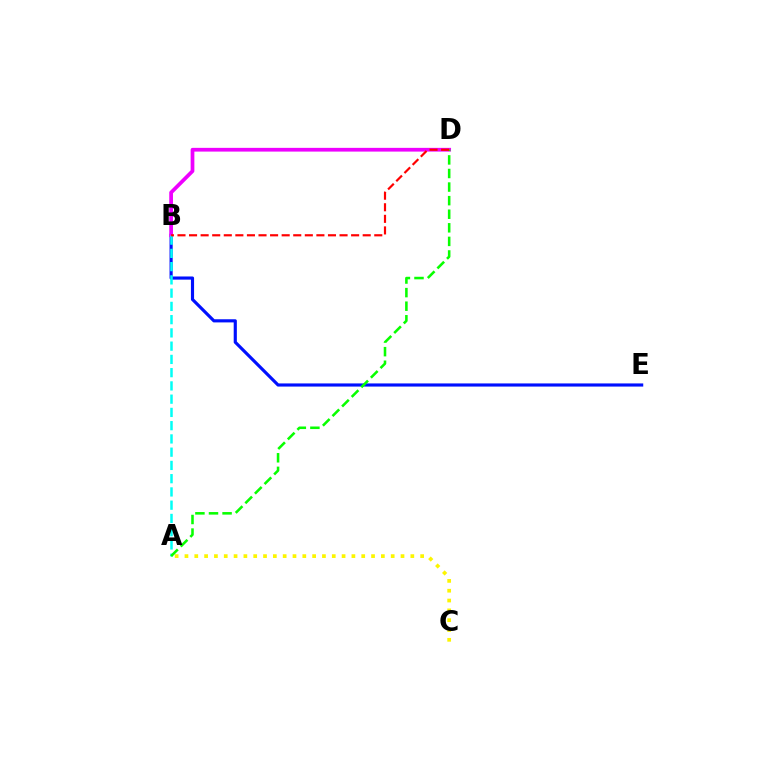{('B', 'E'): [{'color': '#0010ff', 'line_style': 'solid', 'thickness': 2.27}], ('B', 'D'): [{'color': '#ee00ff', 'line_style': 'solid', 'thickness': 2.69}, {'color': '#ff0000', 'line_style': 'dashed', 'thickness': 1.57}], ('A', 'C'): [{'color': '#fcf500', 'line_style': 'dotted', 'thickness': 2.67}], ('A', 'B'): [{'color': '#00fff6', 'line_style': 'dashed', 'thickness': 1.8}], ('A', 'D'): [{'color': '#08ff00', 'line_style': 'dashed', 'thickness': 1.84}]}